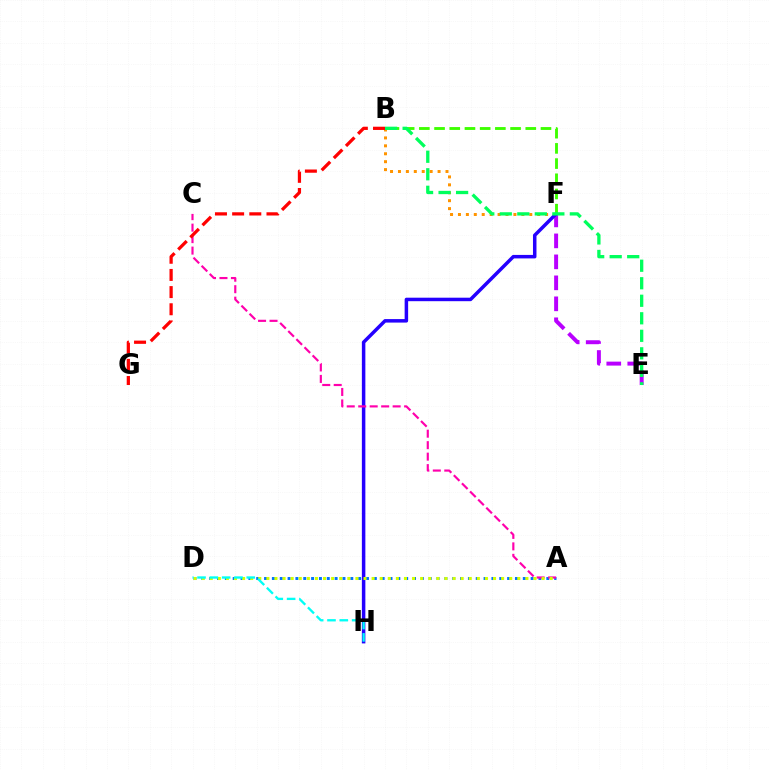{('E', 'F'): [{'color': '#b900ff', 'line_style': 'dashed', 'thickness': 2.85}], ('B', 'F'): [{'color': '#ff9400', 'line_style': 'dotted', 'thickness': 2.15}, {'color': '#3dff00', 'line_style': 'dashed', 'thickness': 2.07}], ('F', 'H'): [{'color': '#2500ff', 'line_style': 'solid', 'thickness': 2.52}], ('A', 'D'): [{'color': '#0074ff', 'line_style': 'dotted', 'thickness': 2.13}, {'color': '#d1ff00', 'line_style': 'dotted', 'thickness': 2.2}], ('A', 'C'): [{'color': '#ff00ac', 'line_style': 'dashed', 'thickness': 1.56}], ('B', 'G'): [{'color': '#ff0000', 'line_style': 'dashed', 'thickness': 2.33}], ('D', 'H'): [{'color': '#00fff6', 'line_style': 'dashed', 'thickness': 1.67}], ('B', 'E'): [{'color': '#00ff5c', 'line_style': 'dashed', 'thickness': 2.38}]}